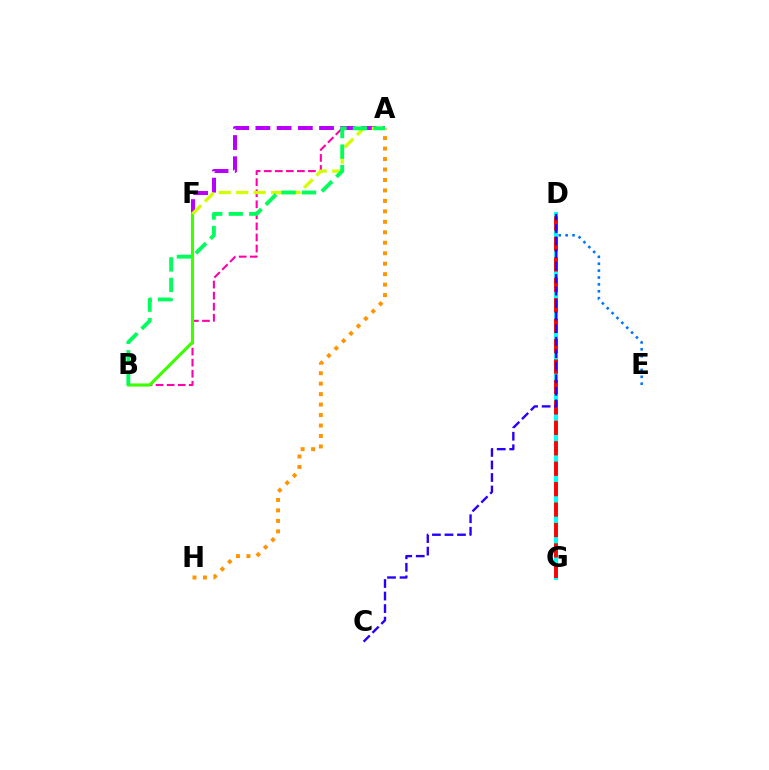{('A', 'B'): [{'color': '#ff00ac', 'line_style': 'dashed', 'thickness': 1.5}, {'color': '#00ff5c', 'line_style': 'dashed', 'thickness': 2.79}], ('A', 'F'): [{'color': '#b900ff', 'line_style': 'dashed', 'thickness': 2.88}, {'color': '#d1ff00', 'line_style': 'dashed', 'thickness': 2.37}], ('B', 'F'): [{'color': '#3dff00', 'line_style': 'solid', 'thickness': 2.24}], ('D', 'G'): [{'color': '#00fff6', 'line_style': 'solid', 'thickness': 2.93}, {'color': '#ff0000', 'line_style': 'dashed', 'thickness': 2.78}], ('D', 'E'): [{'color': '#0074ff', 'line_style': 'dotted', 'thickness': 1.87}], ('A', 'H'): [{'color': '#ff9400', 'line_style': 'dotted', 'thickness': 2.84}], ('C', 'D'): [{'color': '#2500ff', 'line_style': 'dashed', 'thickness': 1.7}]}